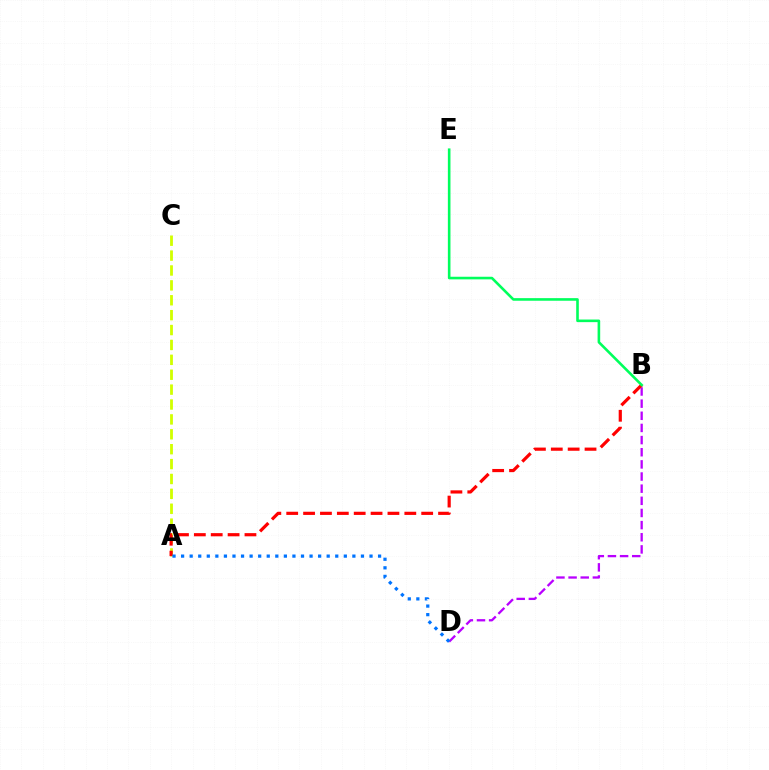{('B', 'D'): [{'color': '#b900ff', 'line_style': 'dashed', 'thickness': 1.65}], ('A', 'C'): [{'color': '#d1ff00', 'line_style': 'dashed', 'thickness': 2.02}], ('A', 'B'): [{'color': '#ff0000', 'line_style': 'dashed', 'thickness': 2.29}], ('B', 'E'): [{'color': '#00ff5c', 'line_style': 'solid', 'thickness': 1.88}], ('A', 'D'): [{'color': '#0074ff', 'line_style': 'dotted', 'thickness': 2.33}]}